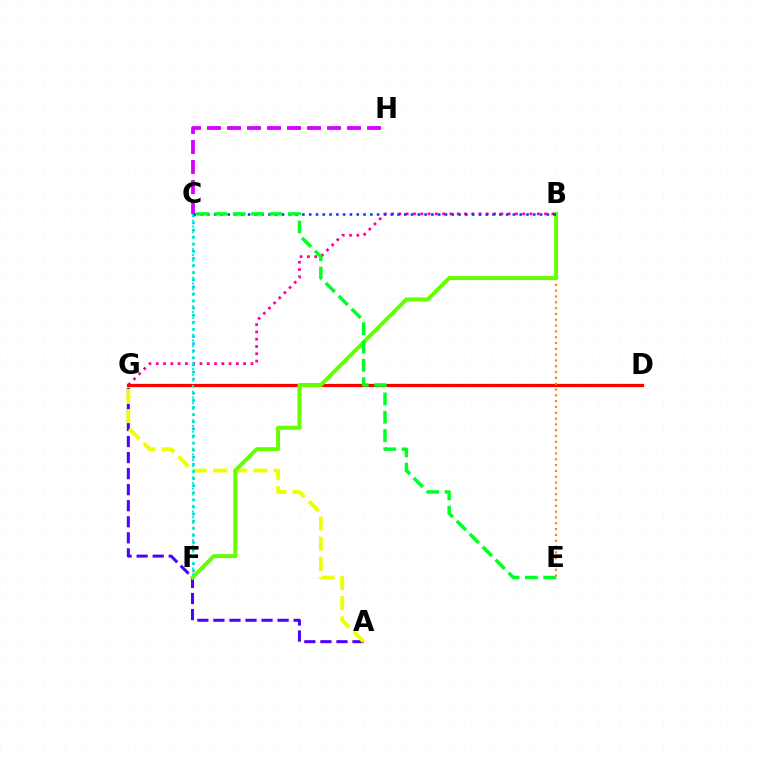{('A', 'G'): [{'color': '#4f00ff', 'line_style': 'dashed', 'thickness': 2.18}, {'color': '#eeff00', 'line_style': 'dashed', 'thickness': 2.74}], ('B', 'G'): [{'color': '#ff00a0', 'line_style': 'dotted', 'thickness': 1.98}], ('C', 'F'): [{'color': '#00c7ff', 'line_style': 'dotted', 'thickness': 1.93}, {'color': '#00ffaf', 'line_style': 'dotted', 'thickness': 1.55}], ('D', 'G'): [{'color': '#ff0000', 'line_style': 'solid', 'thickness': 2.32}], ('B', 'E'): [{'color': '#ff8800', 'line_style': 'dotted', 'thickness': 1.58}], ('B', 'F'): [{'color': '#66ff00', 'line_style': 'solid', 'thickness': 2.86}], ('C', 'H'): [{'color': '#d600ff', 'line_style': 'dashed', 'thickness': 2.72}], ('B', 'C'): [{'color': '#003fff', 'line_style': 'dotted', 'thickness': 1.84}], ('C', 'E'): [{'color': '#00ff27', 'line_style': 'dashed', 'thickness': 2.49}]}